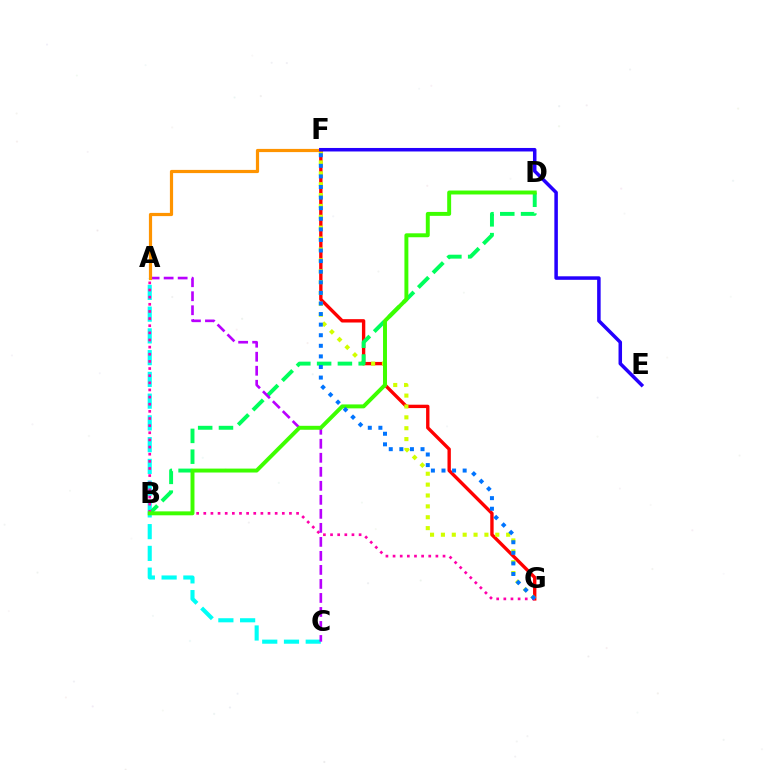{('F', 'G'): [{'color': '#ff0000', 'line_style': 'solid', 'thickness': 2.42}, {'color': '#d1ff00', 'line_style': 'dotted', 'thickness': 2.95}, {'color': '#0074ff', 'line_style': 'dotted', 'thickness': 2.88}], ('A', 'C'): [{'color': '#00fff6', 'line_style': 'dashed', 'thickness': 2.95}, {'color': '#b900ff', 'line_style': 'dashed', 'thickness': 1.9}], ('B', 'D'): [{'color': '#00ff5c', 'line_style': 'dashed', 'thickness': 2.82}, {'color': '#3dff00', 'line_style': 'solid', 'thickness': 2.83}], ('A', 'G'): [{'color': '#ff00ac', 'line_style': 'dotted', 'thickness': 1.94}], ('A', 'F'): [{'color': '#ff9400', 'line_style': 'solid', 'thickness': 2.3}], ('E', 'F'): [{'color': '#2500ff', 'line_style': 'solid', 'thickness': 2.53}]}